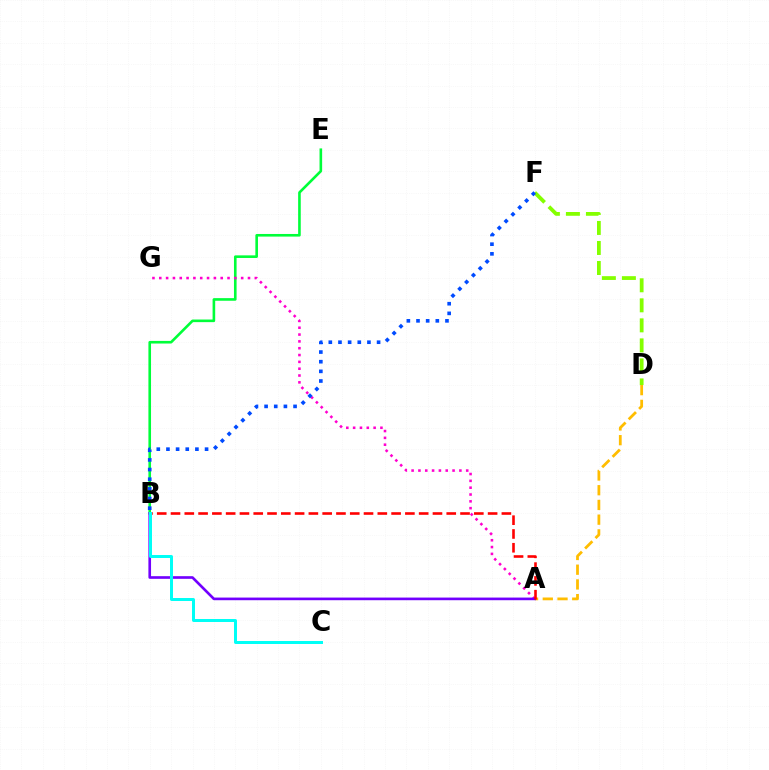{('A', 'D'): [{'color': '#ffbd00', 'line_style': 'dashed', 'thickness': 2.0}], ('B', 'E'): [{'color': '#00ff39', 'line_style': 'solid', 'thickness': 1.88}], ('A', 'G'): [{'color': '#ff00cf', 'line_style': 'dotted', 'thickness': 1.85}], ('D', 'F'): [{'color': '#84ff00', 'line_style': 'dashed', 'thickness': 2.72}], ('A', 'B'): [{'color': '#7200ff', 'line_style': 'solid', 'thickness': 1.91}, {'color': '#ff0000', 'line_style': 'dashed', 'thickness': 1.87}], ('B', 'F'): [{'color': '#004bff', 'line_style': 'dotted', 'thickness': 2.62}], ('B', 'C'): [{'color': '#00fff6', 'line_style': 'solid', 'thickness': 2.15}]}